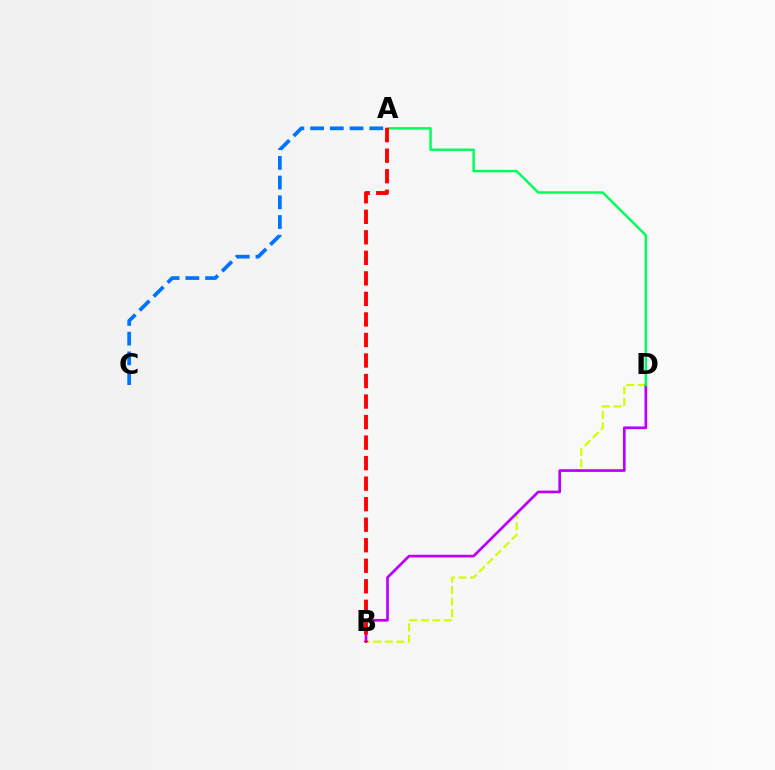{('B', 'D'): [{'color': '#d1ff00', 'line_style': 'dashed', 'thickness': 1.56}, {'color': '#b900ff', 'line_style': 'solid', 'thickness': 1.94}], ('A', 'C'): [{'color': '#0074ff', 'line_style': 'dashed', 'thickness': 2.68}], ('A', 'D'): [{'color': '#00ff5c', 'line_style': 'solid', 'thickness': 1.77}], ('A', 'B'): [{'color': '#ff0000', 'line_style': 'dashed', 'thickness': 2.79}]}